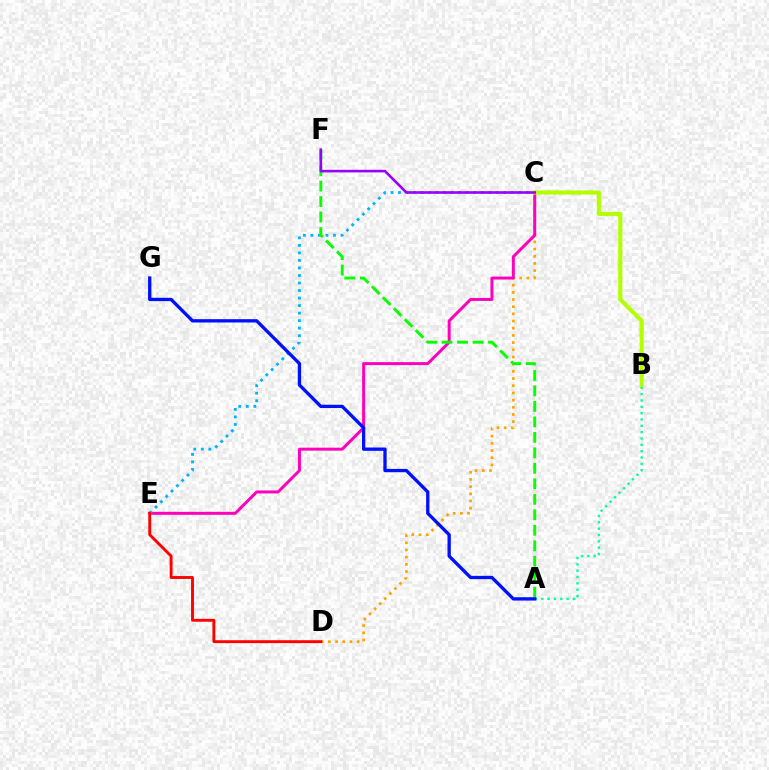{('C', 'D'): [{'color': '#ffa500', 'line_style': 'dotted', 'thickness': 1.95}], ('A', 'B'): [{'color': '#00ff9d', 'line_style': 'dotted', 'thickness': 1.72}], ('C', 'E'): [{'color': '#ff00bd', 'line_style': 'solid', 'thickness': 2.14}, {'color': '#00b5ff', 'line_style': 'dotted', 'thickness': 2.04}], ('D', 'E'): [{'color': '#ff0000', 'line_style': 'solid', 'thickness': 2.08}], ('A', 'F'): [{'color': '#08ff00', 'line_style': 'dashed', 'thickness': 2.1}], ('A', 'G'): [{'color': '#0010ff', 'line_style': 'solid', 'thickness': 2.39}], ('B', 'C'): [{'color': '#b3ff00', 'line_style': 'solid', 'thickness': 2.97}], ('C', 'F'): [{'color': '#9b00ff', 'line_style': 'solid', 'thickness': 1.88}]}